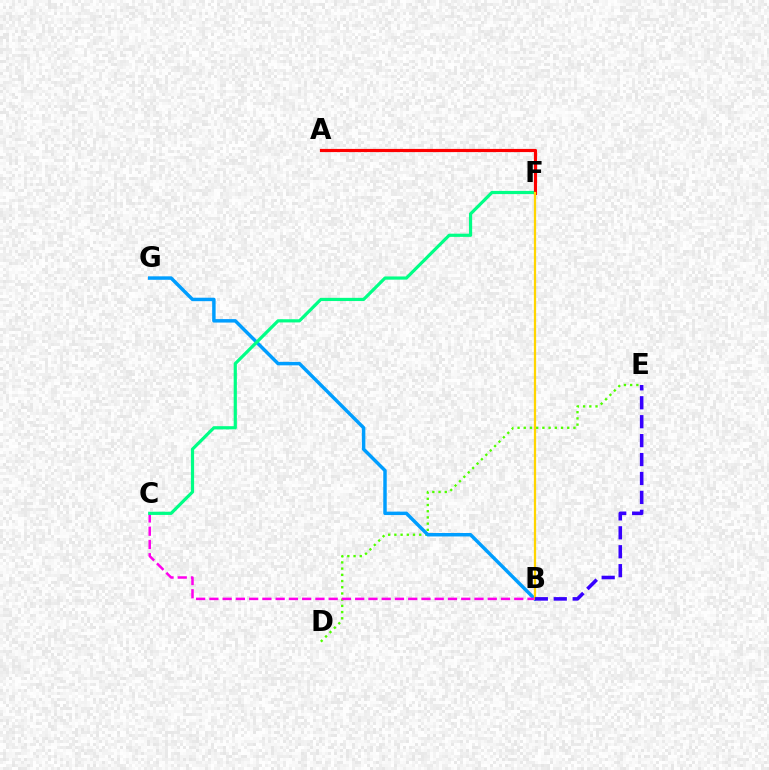{('D', 'E'): [{'color': '#4fff00', 'line_style': 'dotted', 'thickness': 1.69}], ('B', 'G'): [{'color': '#009eff', 'line_style': 'solid', 'thickness': 2.49}], ('B', 'C'): [{'color': '#ff00ed', 'line_style': 'dashed', 'thickness': 1.8}], ('C', 'F'): [{'color': '#00ff86', 'line_style': 'solid', 'thickness': 2.3}], ('A', 'F'): [{'color': '#ff0000', 'line_style': 'solid', 'thickness': 2.28}], ('B', 'F'): [{'color': '#ffd500', 'line_style': 'solid', 'thickness': 1.62}], ('B', 'E'): [{'color': '#3700ff', 'line_style': 'dashed', 'thickness': 2.57}]}